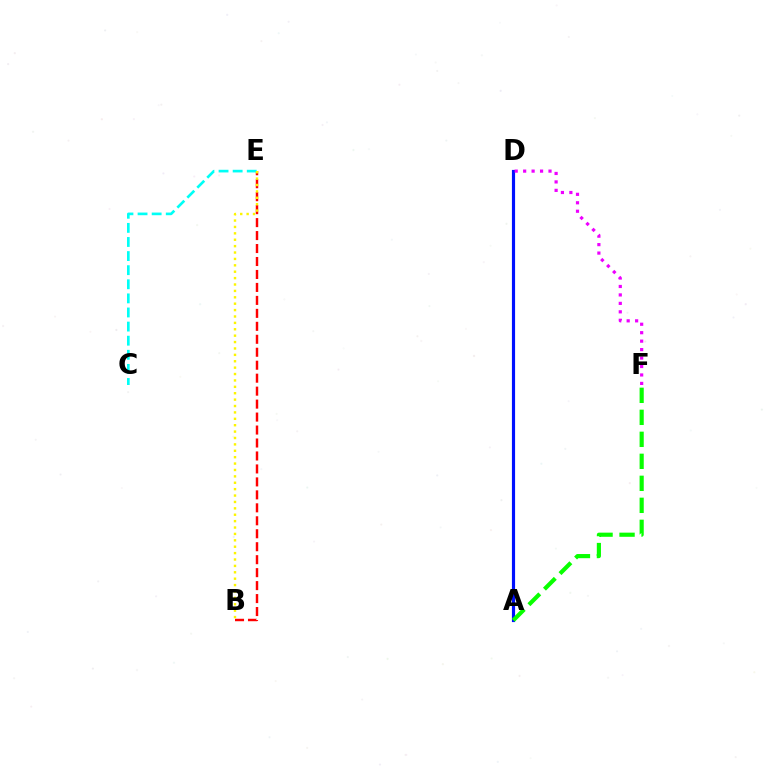{('A', 'D'): [{'color': '#0010ff', 'line_style': 'solid', 'thickness': 2.28}], ('B', 'E'): [{'color': '#ff0000', 'line_style': 'dashed', 'thickness': 1.76}, {'color': '#fcf500', 'line_style': 'dotted', 'thickness': 1.74}], ('C', 'E'): [{'color': '#00fff6', 'line_style': 'dashed', 'thickness': 1.92}], ('D', 'F'): [{'color': '#ee00ff', 'line_style': 'dotted', 'thickness': 2.3}], ('A', 'F'): [{'color': '#08ff00', 'line_style': 'dashed', 'thickness': 2.99}]}